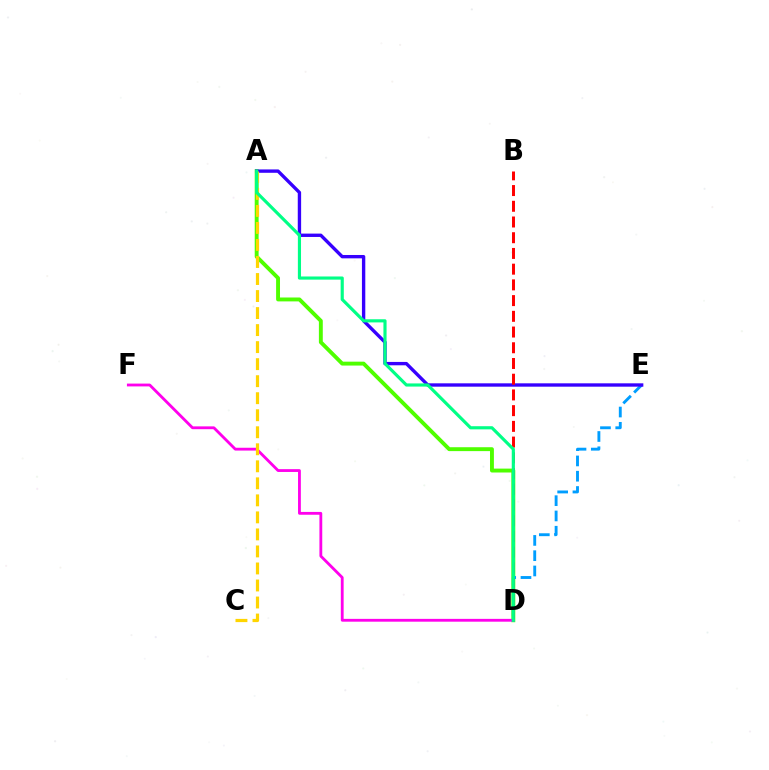{('A', 'D'): [{'color': '#4fff00', 'line_style': 'solid', 'thickness': 2.81}, {'color': '#00ff86', 'line_style': 'solid', 'thickness': 2.27}], ('D', 'E'): [{'color': '#009eff', 'line_style': 'dashed', 'thickness': 2.08}], ('A', 'E'): [{'color': '#3700ff', 'line_style': 'solid', 'thickness': 2.42}], ('B', 'D'): [{'color': '#ff0000', 'line_style': 'dashed', 'thickness': 2.14}], ('D', 'F'): [{'color': '#ff00ed', 'line_style': 'solid', 'thickness': 2.03}], ('A', 'C'): [{'color': '#ffd500', 'line_style': 'dashed', 'thickness': 2.31}]}